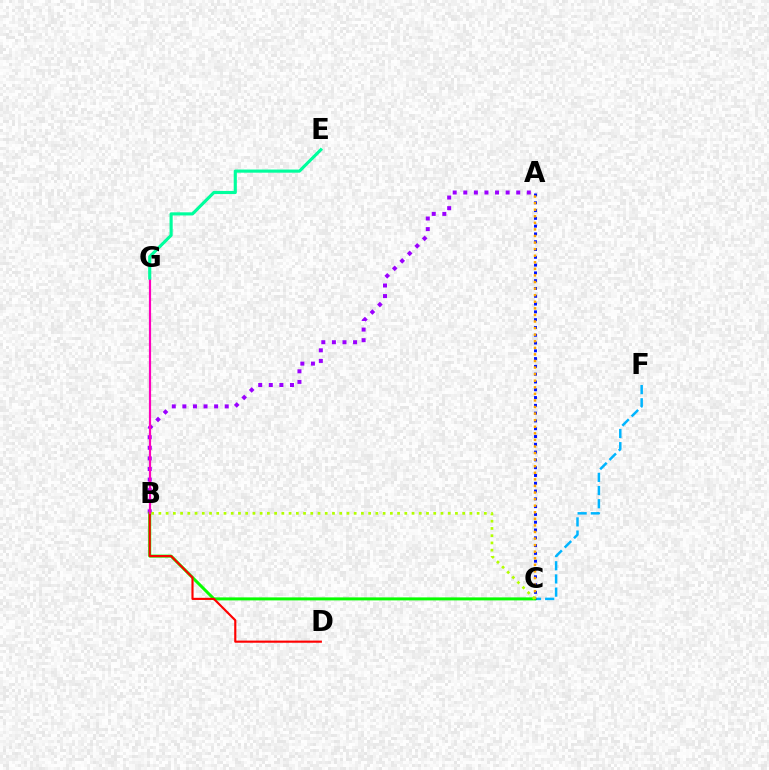{('A', 'B'): [{'color': '#9b00ff', 'line_style': 'dotted', 'thickness': 2.88}], ('C', 'F'): [{'color': '#00b5ff', 'line_style': 'dashed', 'thickness': 1.79}], ('A', 'C'): [{'color': '#0010ff', 'line_style': 'dotted', 'thickness': 2.12}, {'color': '#ffa500', 'line_style': 'dotted', 'thickness': 1.79}], ('B', 'C'): [{'color': '#08ff00', 'line_style': 'solid', 'thickness': 2.15}, {'color': '#b3ff00', 'line_style': 'dotted', 'thickness': 1.97}], ('B', 'D'): [{'color': '#ff0000', 'line_style': 'solid', 'thickness': 1.54}], ('B', 'G'): [{'color': '#ff00bd', 'line_style': 'solid', 'thickness': 1.58}], ('E', 'G'): [{'color': '#00ff9d', 'line_style': 'solid', 'thickness': 2.26}]}